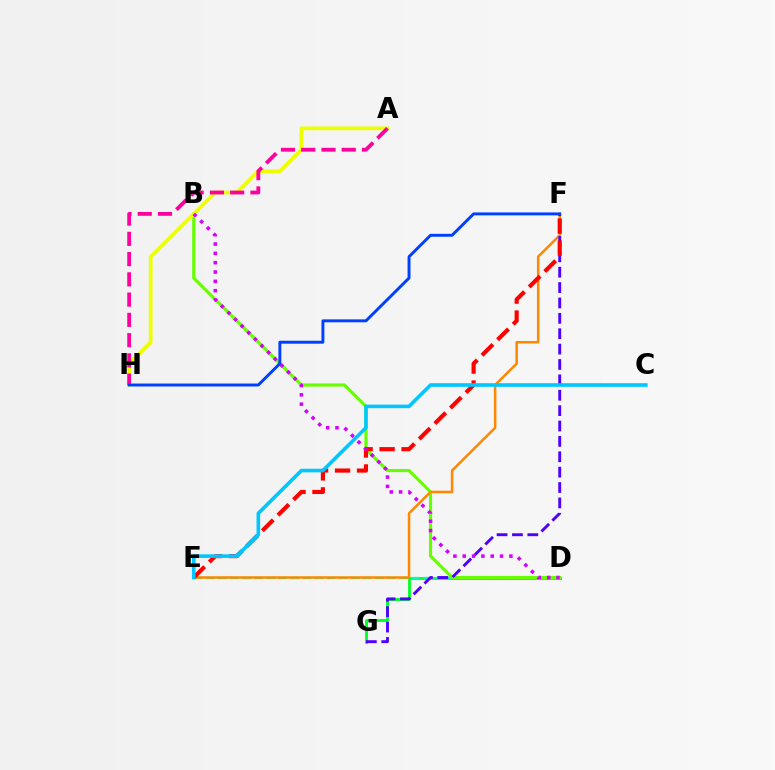{('D', 'G'): [{'color': '#00ff27', 'line_style': 'solid', 'thickness': 2.05}], ('D', 'E'): [{'color': '#00ffaf', 'line_style': 'dashed', 'thickness': 1.64}], ('B', 'D'): [{'color': '#66ff00', 'line_style': 'solid', 'thickness': 2.26}, {'color': '#d600ff', 'line_style': 'dotted', 'thickness': 2.54}], ('E', 'F'): [{'color': '#ff8800', 'line_style': 'solid', 'thickness': 1.82}, {'color': '#ff0000', 'line_style': 'dashed', 'thickness': 2.99}], ('F', 'G'): [{'color': '#4f00ff', 'line_style': 'dashed', 'thickness': 2.09}], ('A', 'H'): [{'color': '#eeff00', 'line_style': 'solid', 'thickness': 2.68}, {'color': '#ff00a0', 'line_style': 'dashed', 'thickness': 2.75}], ('F', 'H'): [{'color': '#003fff', 'line_style': 'solid', 'thickness': 2.11}], ('C', 'E'): [{'color': '#00c7ff', 'line_style': 'solid', 'thickness': 2.6}]}